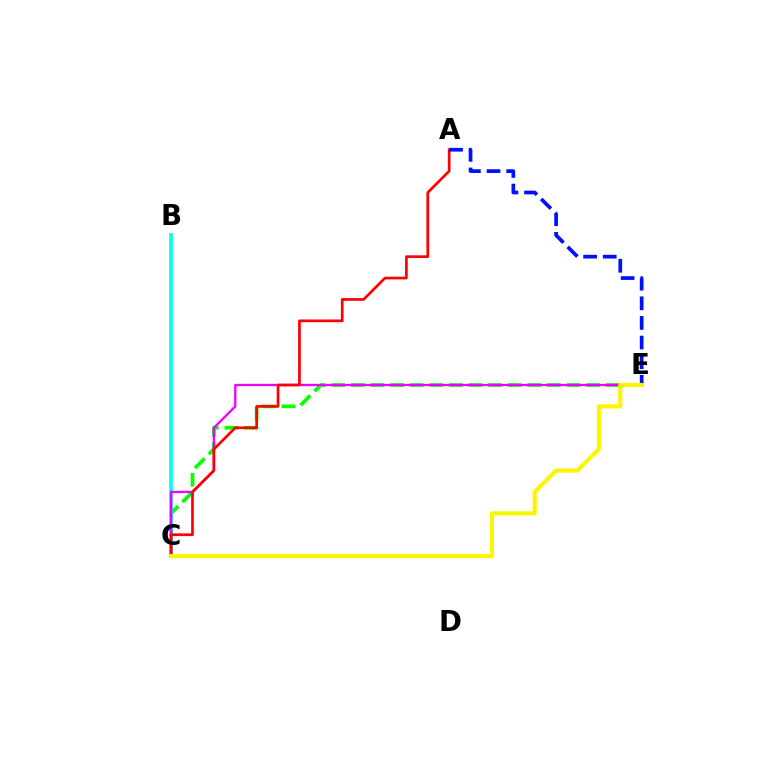{('C', 'E'): [{'color': '#08ff00', 'line_style': 'dashed', 'thickness': 2.66}, {'color': '#ee00ff', 'line_style': 'solid', 'thickness': 1.66}, {'color': '#fcf500', 'line_style': 'solid', 'thickness': 2.97}], ('B', 'C'): [{'color': '#00fff6', 'line_style': 'solid', 'thickness': 2.66}], ('A', 'C'): [{'color': '#ff0000', 'line_style': 'solid', 'thickness': 1.95}], ('A', 'E'): [{'color': '#0010ff', 'line_style': 'dashed', 'thickness': 2.67}]}